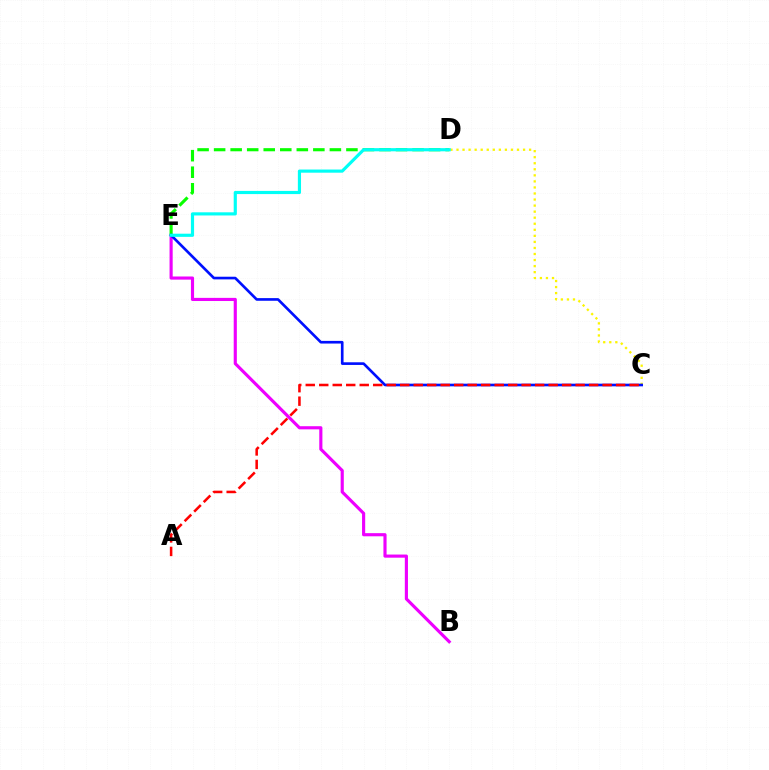{('B', 'E'): [{'color': '#ee00ff', 'line_style': 'solid', 'thickness': 2.26}], ('D', 'E'): [{'color': '#08ff00', 'line_style': 'dashed', 'thickness': 2.25}, {'color': '#00fff6', 'line_style': 'solid', 'thickness': 2.28}], ('C', 'D'): [{'color': '#fcf500', 'line_style': 'dotted', 'thickness': 1.64}], ('C', 'E'): [{'color': '#0010ff', 'line_style': 'solid', 'thickness': 1.91}], ('A', 'C'): [{'color': '#ff0000', 'line_style': 'dashed', 'thickness': 1.83}]}